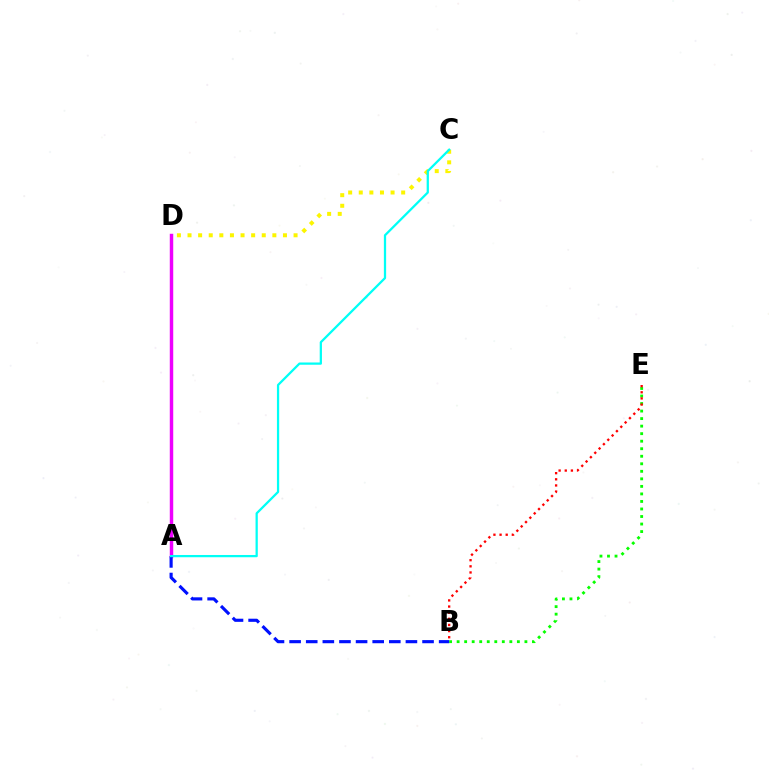{('B', 'E'): [{'color': '#08ff00', 'line_style': 'dotted', 'thickness': 2.05}, {'color': '#ff0000', 'line_style': 'dotted', 'thickness': 1.67}], ('C', 'D'): [{'color': '#fcf500', 'line_style': 'dotted', 'thickness': 2.88}], ('A', 'D'): [{'color': '#ee00ff', 'line_style': 'solid', 'thickness': 2.49}], ('A', 'B'): [{'color': '#0010ff', 'line_style': 'dashed', 'thickness': 2.26}], ('A', 'C'): [{'color': '#00fff6', 'line_style': 'solid', 'thickness': 1.62}]}